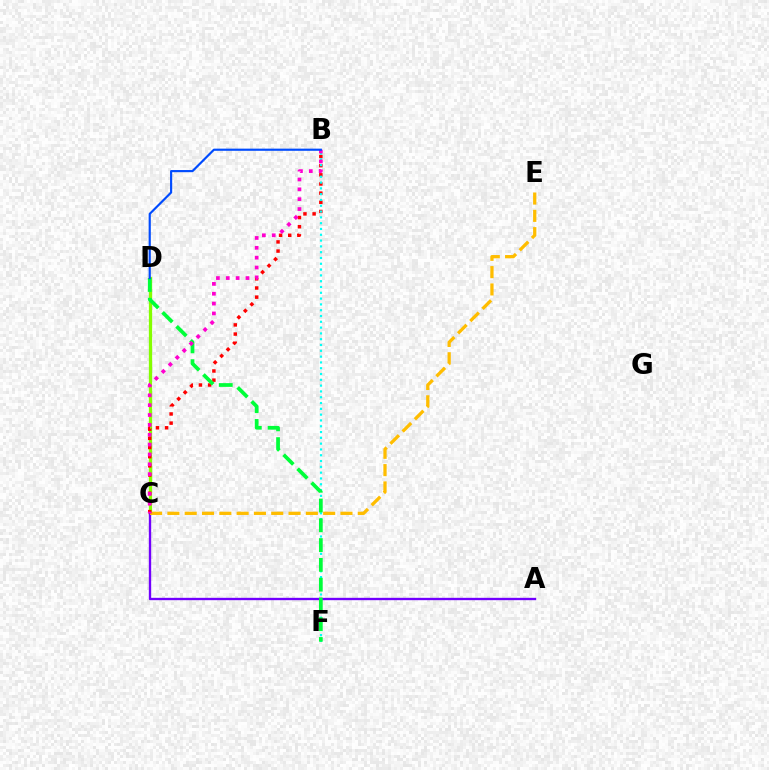{('C', 'D'): [{'color': '#84ff00', 'line_style': 'solid', 'thickness': 2.35}], ('A', 'C'): [{'color': '#7200ff', 'line_style': 'solid', 'thickness': 1.69}], ('C', 'E'): [{'color': '#ffbd00', 'line_style': 'dashed', 'thickness': 2.35}], ('B', 'C'): [{'color': '#ff0000', 'line_style': 'dotted', 'thickness': 2.49}, {'color': '#ff00cf', 'line_style': 'dotted', 'thickness': 2.68}], ('B', 'F'): [{'color': '#00fff6', 'line_style': 'dotted', 'thickness': 1.58}], ('D', 'F'): [{'color': '#00ff39', 'line_style': 'dashed', 'thickness': 2.69}], ('B', 'D'): [{'color': '#004bff', 'line_style': 'solid', 'thickness': 1.56}]}